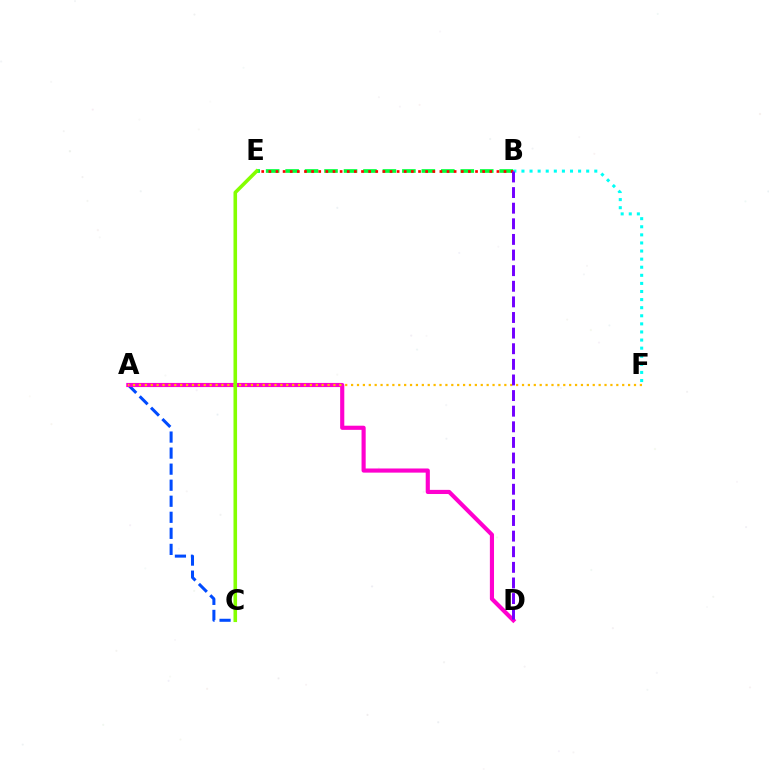{('A', 'C'): [{'color': '#004bff', 'line_style': 'dashed', 'thickness': 2.18}], ('B', 'E'): [{'color': '#00ff39', 'line_style': 'dashed', 'thickness': 2.64}, {'color': '#ff0000', 'line_style': 'dotted', 'thickness': 1.94}], ('A', 'D'): [{'color': '#ff00cf', 'line_style': 'solid', 'thickness': 2.98}], ('A', 'F'): [{'color': '#ffbd00', 'line_style': 'dotted', 'thickness': 1.6}], ('B', 'F'): [{'color': '#00fff6', 'line_style': 'dotted', 'thickness': 2.2}], ('C', 'E'): [{'color': '#84ff00', 'line_style': 'solid', 'thickness': 2.58}], ('B', 'D'): [{'color': '#7200ff', 'line_style': 'dashed', 'thickness': 2.12}]}